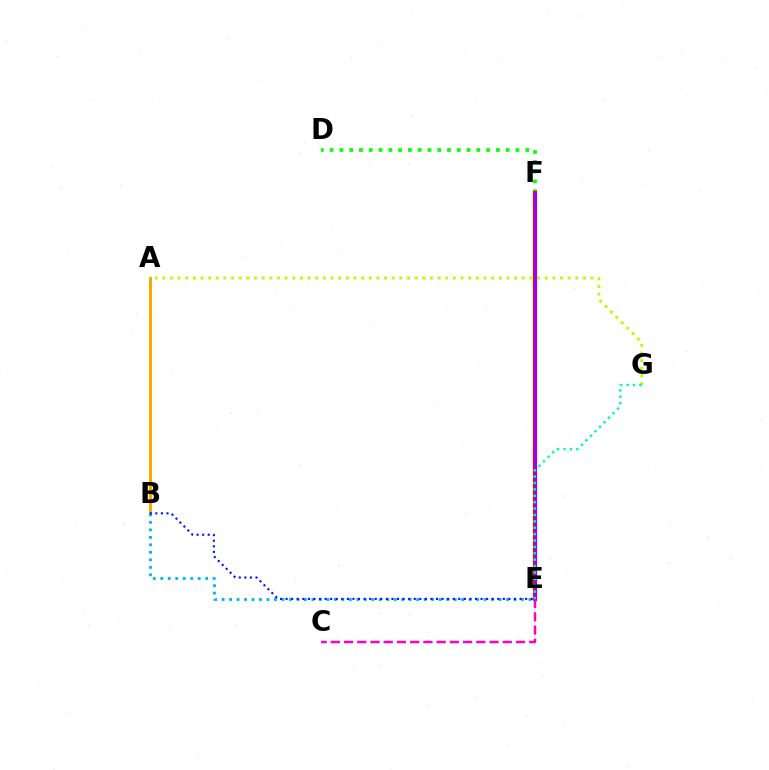{('D', 'F'): [{'color': '#08ff00', 'line_style': 'dotted', 'thickness': 2.66}], ('A', 'B'): [{'color': '#ffa500', 'line_style': 'solid', 'thickness': 2.13}], ('E', 'F'): [{'color': '#ff0000', 'line_style': 'solid', 'thickness': 2.98}, {'color': '#9b00ff', 'line_style': 'solid', 'thickness': 2.2}], ('A', 'G'): [{'color': '#b3ff00', 'line_style': 'dotted', 'thickness': 2.08}], ('E', 'G'): [{'color': '#00ff9d', 'line_style': 'dotted', 'thickness': 1.74}], ('B', 'E'): [{'color': '#00b5ff', 'line_style': 'dotted', 'thickness': 2.03}, {'color': '#0010ff', 'line_style': 'dotted', 'thickness': 1.51}], ('C', 'E'): [{'color': '#ff00bd', 'line_style': 'dashed', 'thickness': 1.8}]}